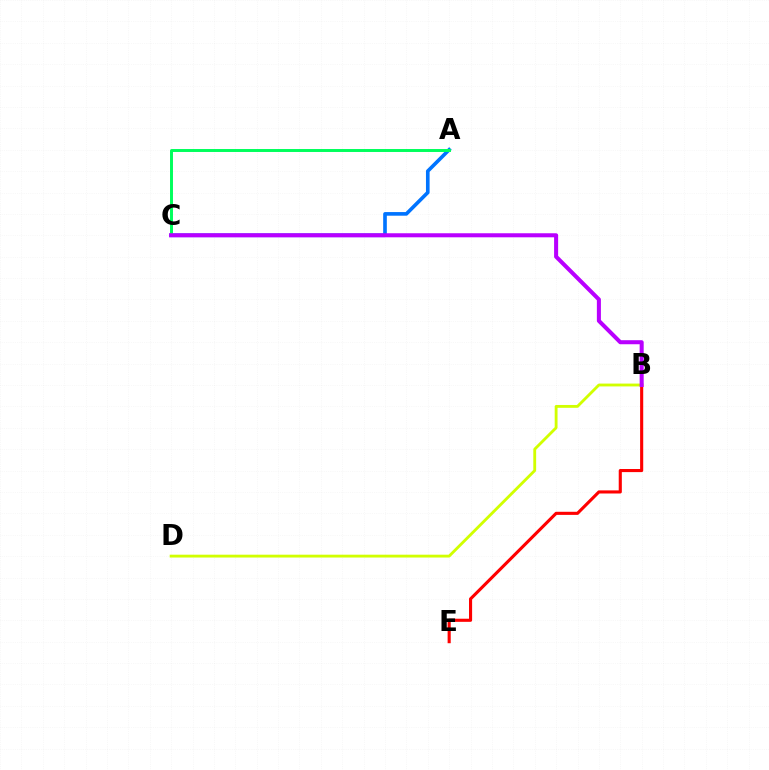{('A', 'C'): [{'color': '#0074ff', 'line_style': 'solid', 'thickness': 2.62}, {'color': '#00ff5c', 'line_style': 'solid', 'thickness': 2.12}], ('B', 'D'): [{'color': '#d1ff00', 'line_style': 'solid', 'thickness': 2.04}], ('B', 'E'): [{'color': '#ff0000', 'line_style': 'solid', 'thickness': 2.24}], ('B', 'C'): [{'color': '#b900ff', 'line_style': 'solid', 'thickness': 2.91}]}